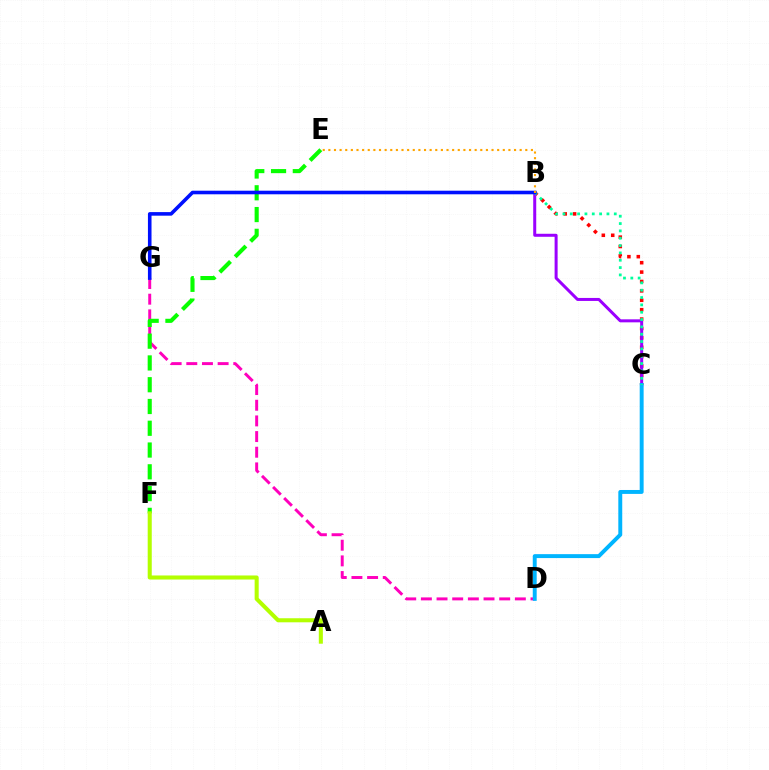{('B', 'C'): [{'color': '#ff0000', 'line_style': 'dotted', 'thickness': 2.55}, {'color': '#9b00ff', 'line_style': 'solid', 'thickness': 2.17}, {'color': '#00ff9d', 'line_style': 'dotted', 'thickness': 1.99}], ('D', 'G'): [{'color': '#ff00bd', 'line_style': 'dashed', 'thickness': 2.13}], ('C', 'D'): [{'color': '#00b5ff', 'line_style': 'solid', 'thickness': 2.83}], ('E', 'F'): [{'color': '#08ff00', 'line_style': 'dashed', 'thickness': 2.96}], ('A', 'F'): [{'color': '#b3ff00', 'line_style': 'solid', 'thickness': 2.92}], ('B', 'G'): [{'color': '#0010ff', 'line_style': 'solid', 'thickness': 2.58}], ('B', 'E'): [{'color': '#ffa500', 'line_style': 'dotted', 'thickness': 1.53}]}